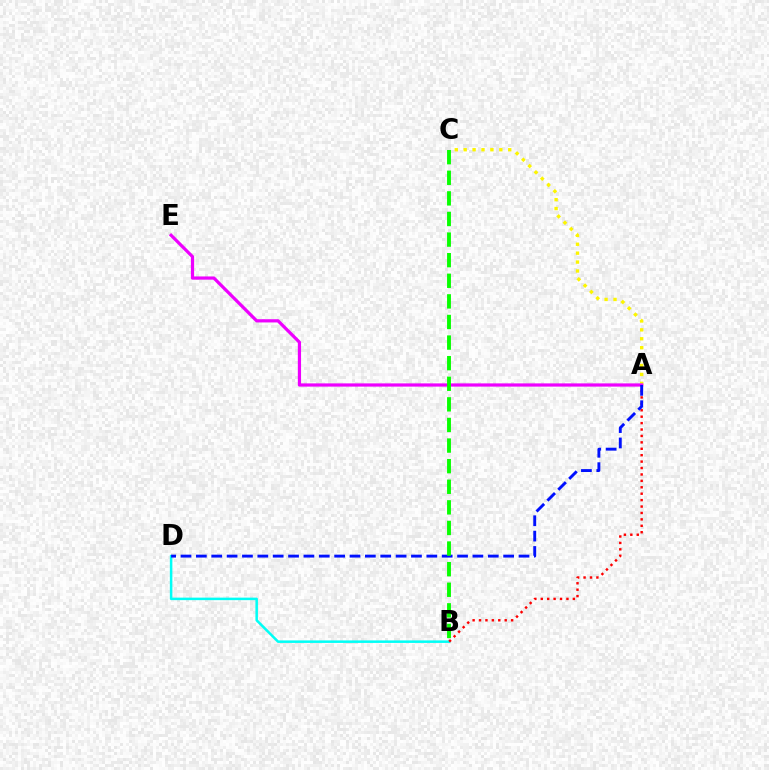{('B', 'D'): [{'color': '#00fff6', 'line_style': 'solid', 'thickness': 1.81}], ('A', 'C'): [{'color': '#fcf500', 'line_style': 'dotted', 'thickness': 2.42}], ('A', 'B'): [{'color': '#ff0000', 'line_style': 'dotted', 'thickness': 1.74}], ('A', 'E'): [{'color': '#ee00ff', 'line_style': 'solid', 'thickness': 2.32}], ('A', 'D'): [{'color': '#0010ff', 'line_style': 'dashed', 'thickness': 2.09}], ('B', 'C'): [{'color': '#08ff00', 'line_style': 'dashed', 'thickness': 2.8}]}